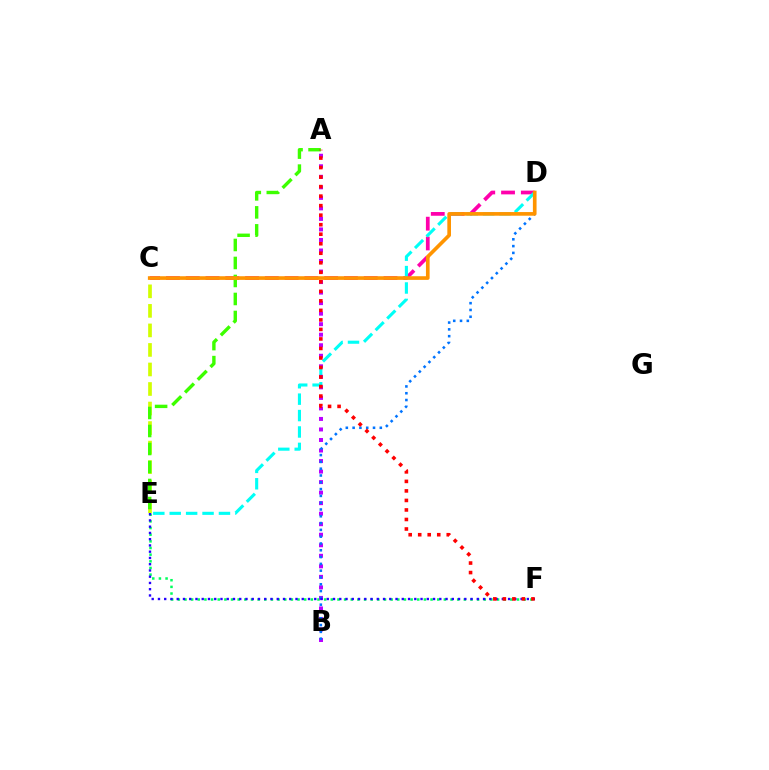{('C', 'D'): [{'color': '#ff00ac', 'line_style': 'dashed', 'thickness': 2.69}, {'color': '#ff9400', 'line_style': 'solid', 'thickness': 2.64}], ('C', 'E'): [{'color': '#d1ff00', 'line_style': 'dashed', 'thickness': 2.65}], ('D', 'E'): [{'color': '#00fff6', 'line_style': 'dashed', 'thickness': 2.23}], ('E', 'F'): [{'color': '#00ff5c', 'line_style': 'dotted', 'thickness': 1.81}, {'color': '#2500ff', 'line_style': 'dotted', 'thickness': 1.7}], ('A', 'B'): [{'color': '#b900ff', 'line_style': 'dotted', 'thickness': 2.86}], ('B', 'D'): [{'color': '#0074ff', 'line_style': 'dotted', 'thickness': 1.85}], ('A', 'E'): [{'color': '#3dff00', 'line_style': 'dashed', 'thickness': 2.45}], ('A', 'F'): [{'color': '#ff0000', 'line_style': 'dotted', 'thickness': 2.59}]}